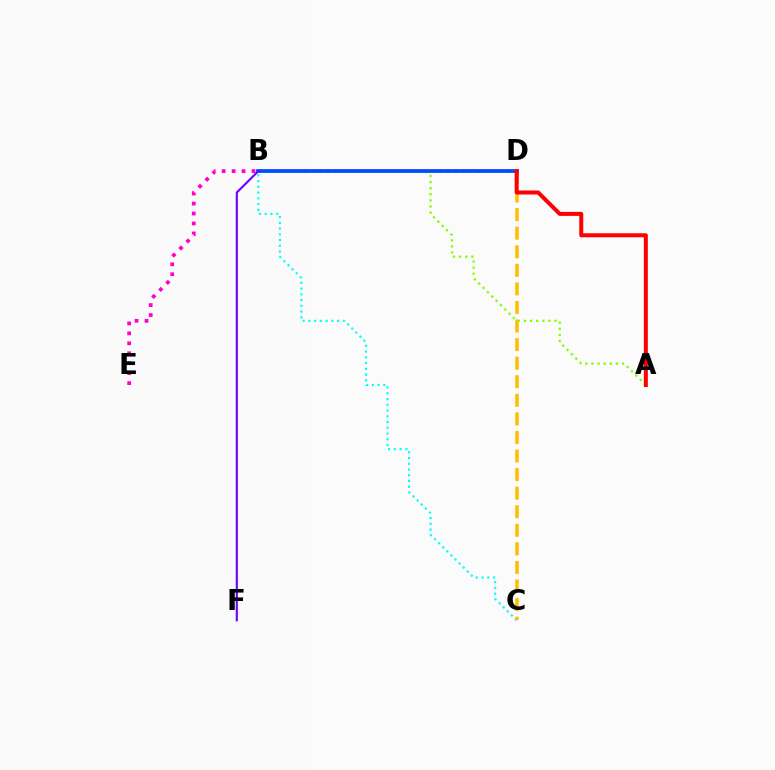{('B', 'D'): [{'color': '#00ff39', 'line_style': 'dotted', 'thickness': 2.05}, {'color': '#004bff', 'line_style': 'solid', 'thickness': 2.69}], ('B', 'C'): [{'color': '#00fff6', 'line_style': 'dotted', 'thickness': 1.56}], ('C', 'D'): [{'color': '#ffbd00', 'line_style': 'dashed', 'thickness': 2.52}], ('A', 'B'): [{'color': '#84ff00', 'line_style': 'dotted', 'thickness': 1.66}], ('B', 'E'): [{'color': '#ff00cf', 'line_style': 'dotted', 'thickness': 2.7}], ('B', 'F'): [{'color': '#7200ff', 'line_style': 'solid', 'thickness': 1.54}], ('A', 'D'): [{'color': '#ff0000', 'line_style': 'solid', 'thickness': 2.89}]}